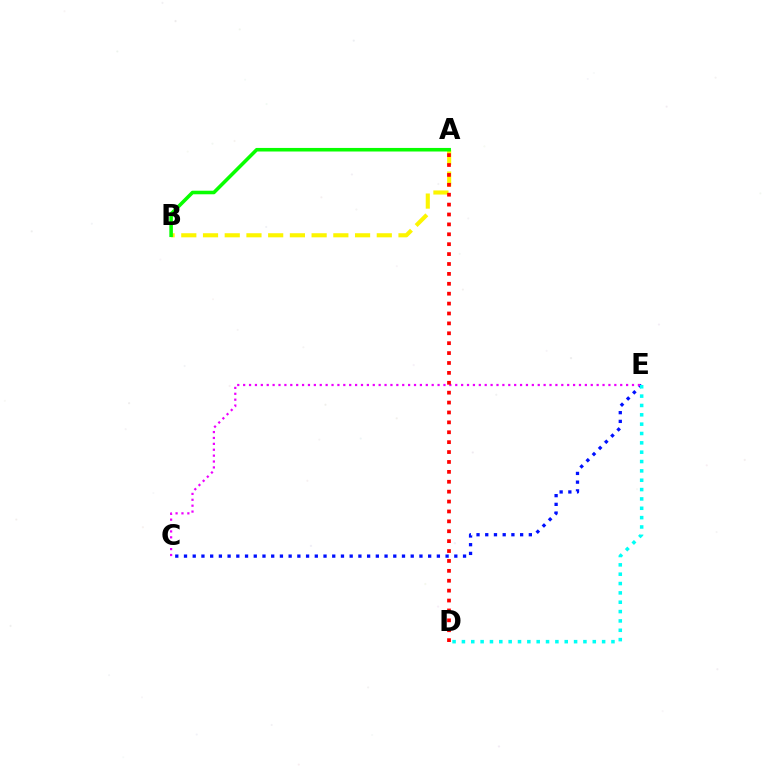{('A', 'B'): [{'color': '#fcf500', 'line_style': 'dashed', 'thickness': 2.95}, {'color': '#08ff00', 'line_style': 'solid', 'thickness': 2.56}], ('C', 'E'): [{'color': '#0010ff', 'line_style': 'dotted', 'thickness': 2.37}, {'color': '#ee00ff', 'line_style': 'dotted', 'thickness': 1.6}], ('A', 'D'): [{'color': '#ff0000', 'line_style': 'dotted', 'thickness': 2.69}], ('D', 'E'): [{'color': '#00fff6', 'line_style': 'dotted', 'thickness': 2.54}]}